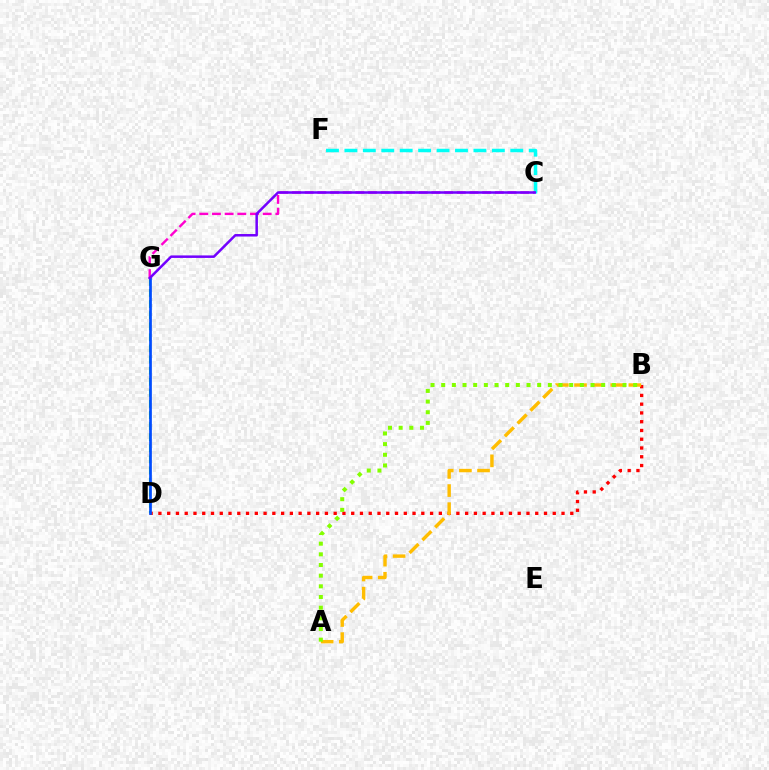{('B', 'D'): [{'color': '#ff0000', 'line_style': 'dotted', 'thickness': 2.38}], ('D', 'G'): [{'color': '#00ff39', 'line_style': 'dashed', 'thickness': 1.51}, {'color': '#004bff', 'line_style': 'solid', 'thickness': 1.95}], ('C', 'F'): [{'color': '#00fff6', 'line_style': 'dashed', 'thickness': 2.5}], ('A', 'B'): [{'color': '#ffbd00', 'line_style': 'dashed', 'thickness': 2.46}, {'color': '#84ff00', 'line_style': 'dotted', 'thickness': 2.9}], ('C', 'G'): [{'color': '#ff00cf', 'line_style': 'dashed', 'thickness': 1.72}, {'color': '#7200ff', 'line_style': 'solid', 'thickness': 1.81}]}